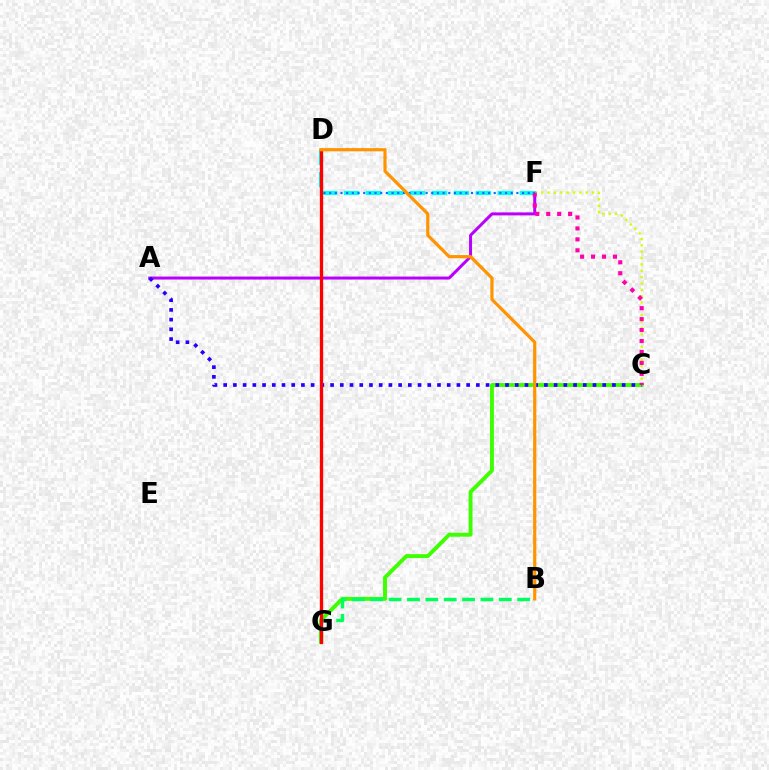{('A', 'F'): [{'color': '#b900ff', 'line_style': 'solid', 'thickness': 2.15}], ('C', 'G'): [{'color': '#3dff00', 'line_style': 'solid', 'thickness': 2.81}], ('B', 'G'): [{'color': '#00ff5c', 'line_style': 'dashed', 'thickness': 2.49}], ('C', 'F'): [{'color': '#d1ff00', 'line_style': 'dotted', 'thickness': 1.73}, {'color': '#ff00ac', 'line_style': 'dotted', 'thickness': 2.97}], ('D', 'F'): [{'color': '#00fff6', 'line_style': 'dashed', 'thickness': 2.98}, {'color': '#0074ff', 'line_style': 'dotted', 'thickness': 1.54}], ('A', 'C'): [{'color': '#2500ff', 'line_style': 'dotted', 'thickness': 2.64}], ('D', 'G'): [{'color': '#ff0000', 'line_style': 'solid', 'thickness': 2.38}], ('B', 'D'): [{'color': '#ff9400', 'line_style': 'solid', 'thickness': 2.3}]}